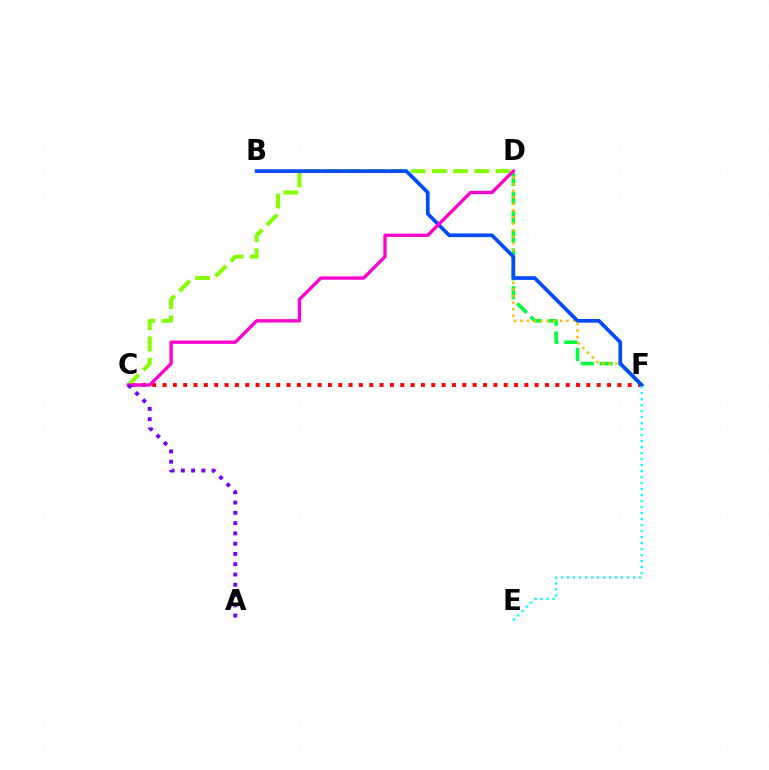{('C', 'F'): [{'color': '#ff0000', 'line_style': 'dotted', 'thickness': 2.81}], ('C', 'D'): [{'color': '#84ff00', 'line_style': 'dashed', 'thickness': 2.89}, {'color': '#ff00cf', 'line_style': 'solid', 'thickness': 2.4}], ('D', 'F'): [{'color': '#00ff39', 'line_style': 'dashed', 'thickness': 2.57}, {'color': '#ffbd00', 'line_style': 'dotted', 'thickness': 1.79}], ('B', 'F'): [{'color': '#004bff', 'line_style': 'solid', 'thickness': 2.66}], ('A', 'C'): [{'color': '#7200ff', 'line_style': 'dotted', 'thickness': 2.79}], ('E', 'F'): [{'color': '#00fff6', 'line_style': 'dotted', 'thickness': 1.63}]}